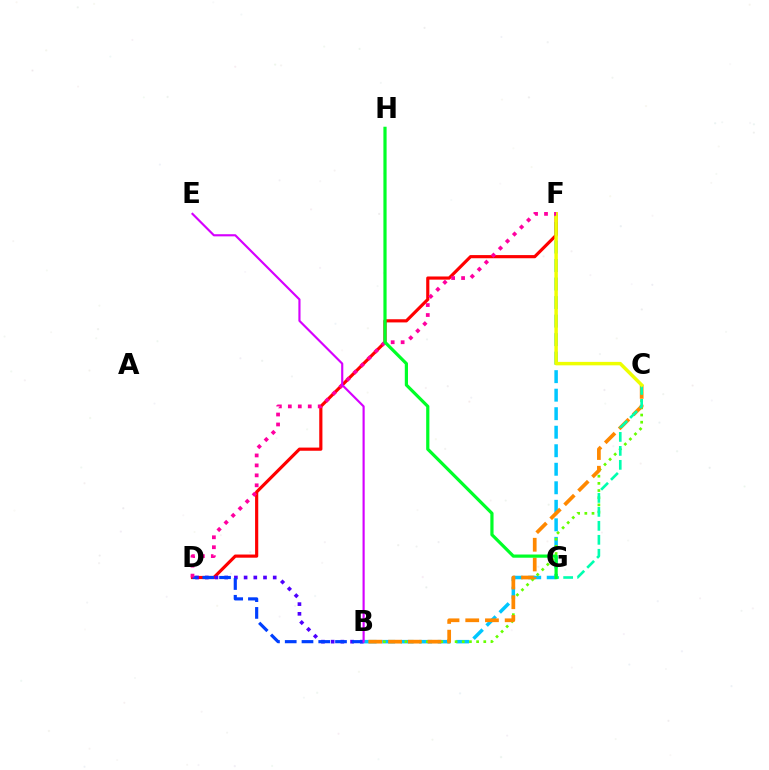{('B', 'F'): [{'color': '#00c7ff', 'line_style': 'dashed', 'thickness': 2.52}], ('B', 'C'): [{'color': '#66ff00', 'line_style': 'dotted', 'thickness': 1.95}, {'color': '#ff8800', 'line_style': 'dashed', 'thickness': 2.68}], ('D', 'F'): [{'color': '#ff0000', 'line_style': 'solid', 'thickness': 2.28}, {'color': '#ff00a0', 'line_style': 'dotted', 'thickness': 2.7}], ('B', 'D'): [{'color': '#4f00ff', 'line_style': 'dotted', 'thickness': 2.64}, {'color': '#003fff', 'line_style': 'dashed', 'thickness': 2.28}], ('C', 'G'): [{'color': '#00ffaf', 'line_style': 'dashed', 'thickness': 1.9}], ('C', 'F'): [{'color': '#eeff00', 'line_style': 'solid', 'thickness': 2.49}], ('G', 'H'): [{'color': '#00ff27', 'line_style': 'solid', 'thickness': 2.31}], ('B', 'E'): [{'color': '#d600ff', 'line_style': 'solid', 'thickness': 1.55}]}